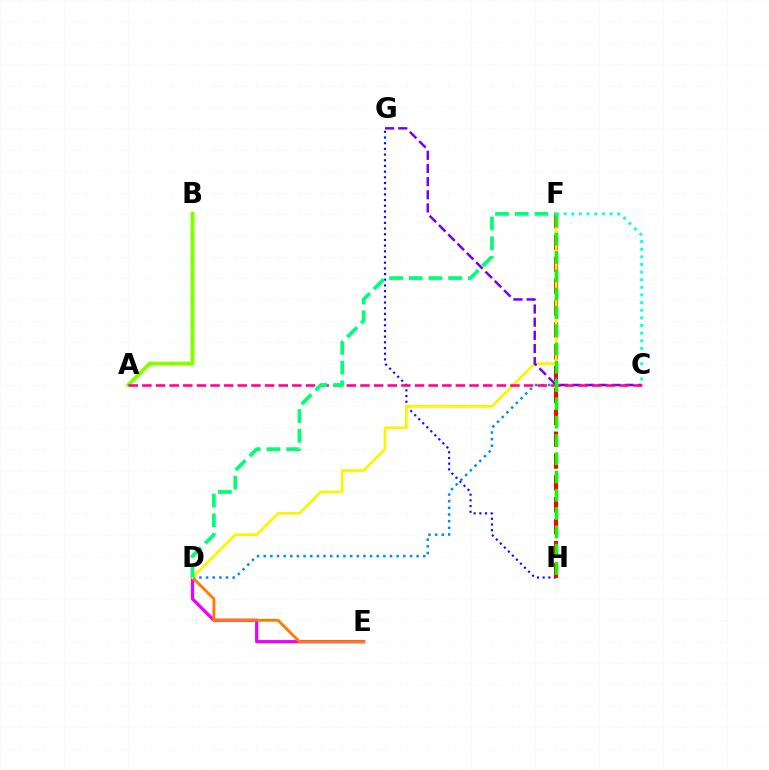{('G', 'H'): [{'color': '#0010ff', 'line_style': 'dotted', 'thickness': 1.55}], ('F', 'H'): [{'color': '#ff0000', 'line_style': 'dashed', 'thickness': 2.97}, {'color': '#08ff00', 'line_style': 'dashed', 'thickness': 2.49}], ('A', 'B'): [{'color': '#84ff00', 'line_style': 'solid', 'thickness': 2.85}], ('D', 'E'): [{'color': '#ee00ff', 'line_style': 'solid', 'thickness': 2.32}, {'color': '#ff7c00', 'line_style': 'solid', 'thickness': 2.07}], ('D', 'F'): [{'color': '#008cff', 'line_style': 'dotted', 'thickness': 1.81}, {'color': '#fcf500', 'line_style': 'solid', 'thickness': 1.97}, {'color': '#00ff74', 'line_style': 'dashed', 'thickness': 2.68}], ('C', 'G'): [{'color': '#7200ff', 'line_style': 'dashed', 'thickness': 1.79}], ('C', 'F'): [{'color': '#00fff6', 'line_style': 'dotted', 'thickness': 2.07}], ('A', 'C'): [{'color': '#ff0094', 'line_style': 'dashed', 'thickness': 1.85}]}